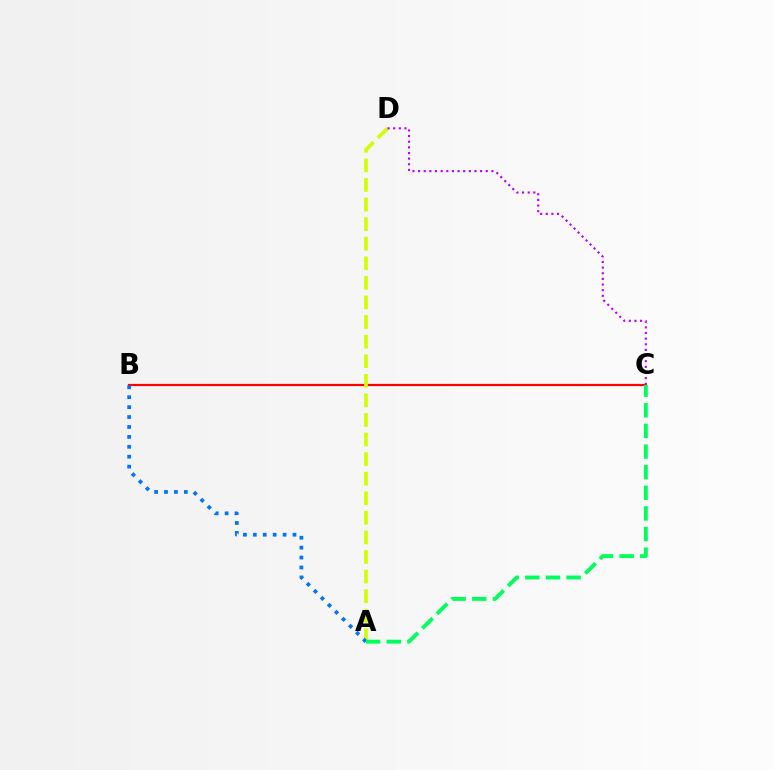{('B', 'C'): [{'color': '#ff0000', 'line_style': 'solid', 'thickness': 1.58}], ('A', 'D'): [{'color': '#d1ff00', 'line_style': 'dashed', 'thickness': 2.66}], ('C', 'D'): [{'color': '#b900ff', 'line_style': 'dotted', 'thickness': 1.53}], ('A', 'B'): [{'color': '#0074ff', 'line_style': 'dotted', 'thickness': 2.69}], ('A', 'C'): [{'color': '#00ff5c', 'line_style': 'dashed', 'thickness': 2.8}]}